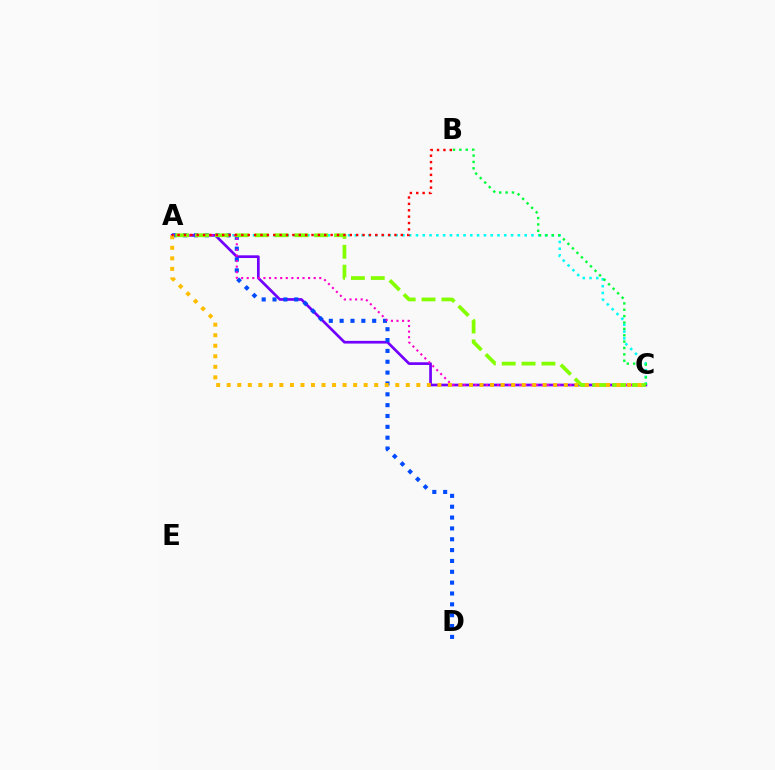{('A', 'C'): [{'color': '#00fff6', 'line_style': 'dotted', 'thickness': 1.85}, {'color': '#7200ff', 'line_style': 'solid', 'thickness': 1.94}, {'color': '#ff00cf', 'line_style': 'dotted', 'thickness': 1.52}, {'color': '#84ff00', 'line_style': 'dashed', 'thickness': 2.7}, {'color': '#ffbd00', 'line_style': 'dotted', 'thickness': 2.86}], ('A', 'D'): [{'color': '#004bff', 'line_style': 'dotted', 'thickness': 2.95}], ('B', 'C'): [{'color': '#00ff39', 'line_style': 'dotted', 'thickness': 1.73}], ('A', 'B'): [{'color': '#ff0000', 'line_style': 'dotted', 'thickness': 1.73}]}